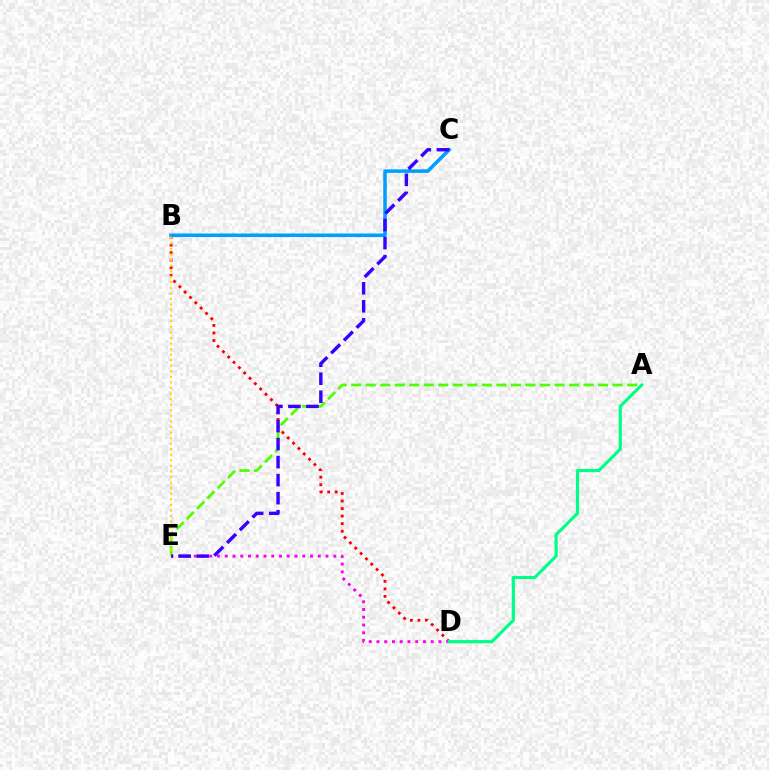{('B', 'D'): [{'color': '#ff0000', 'line_style': 'dotted', 'thickness': 2.05}], ('D', 'E'): [{'color': '#ff00ed', 'line_style': 'dotted', 'thickness': 2.11}], ('B', 'C'): [{'color': '#009eff', 'line_style': 'solid', 'thickness': 2.55}], ('A', 'E'): [{'color': '#4fff00', 'line_style': 'dashed', 'thickness': 1.97}], ('A', 'D'): [{'color': '#00ff86', 'line_style': 'solid', 'thickness': 2.28}], ('B', 'E'): [{'color': '#ffd500', 'line_style': 'dotted', 'thickness': 1.51}], ('C', 'E'): [{'color': '#3700ff', 'line_style': 'dashed', 'thickness': 2.45}]}